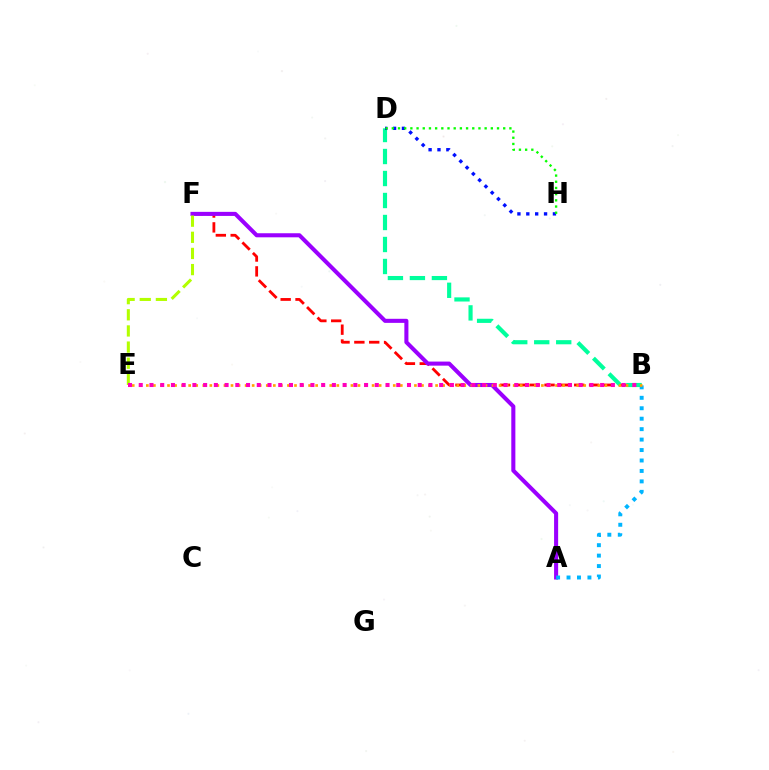{('B', 'F'): [{'color': '#ff0000', 'line_style': 'dashed', 'thickness': 2.02}], ('B', 'D'): [{'color': '#00ff9d', 'line_style': 'dashed', 'thickness': 2.99}], ('A', 'F'): [{'color': '#9b00ff', 'line_style': 'solid', 'thickness': 2.93}], ('A', 'B'): [{'color': '#00b5ff', 'line_style': 'dotted', 'thickness': 2.84}], ('B', 'E'): [{'color': '#ffa500', 'line_style': 'dotted', 'thickness': 1.92}, {'color': '#ff00bd', 'line_style': 'dotted', 'thickness': 2.92}], ('D', 'H'): [{'color': '#0010ff', 'line_style': 'dotted', 'thickness': 2.41}, {'color': '#08ff00', 'line_style': 'dotted', 'thickness': 1.68}], ('E', 'F'): [{'color': '#b3ff00', 'line_style': 'dashed', 'thickness': 2.19}]}